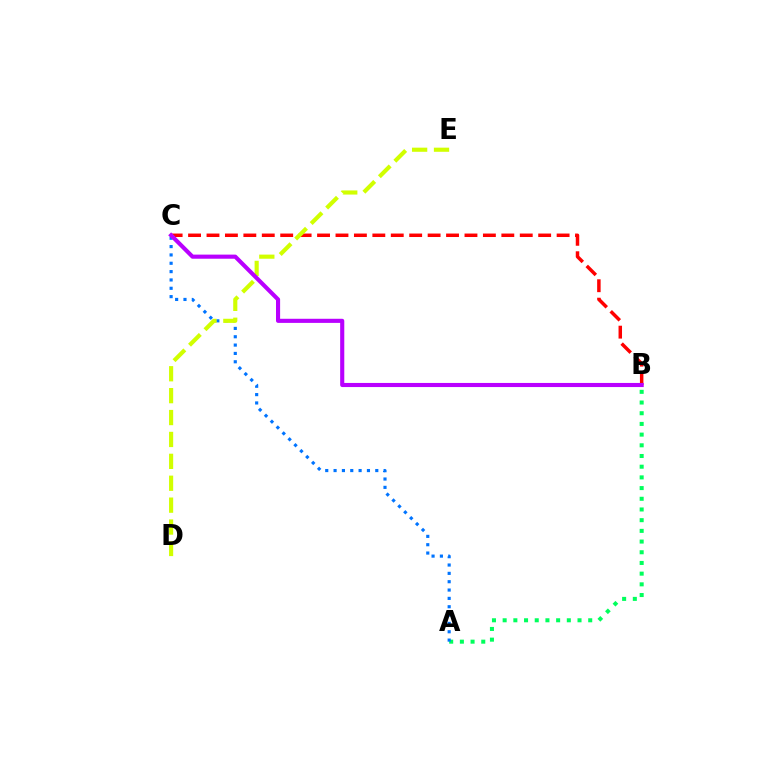{('A', 'B'): [{'color': '#00ff5c', 'line_style': 'dotted', 'thickness': 2.91}], ('B', 'C'): [{'color': '#ff0000', 'line_style': 'dashed', 'thickness': 2.5}, {'color': '#b900ff', 'line_style': 'solid', 'thickness': 2.96}], ('A', 'C'): [{'color': '#0074ff', 'line_style': 'dotted', 'thickness': 2.27}], ('D', 'E'): [{'color': '#d1ff00', 'line_style': 'dashed', 'thickness': 2.98}]}